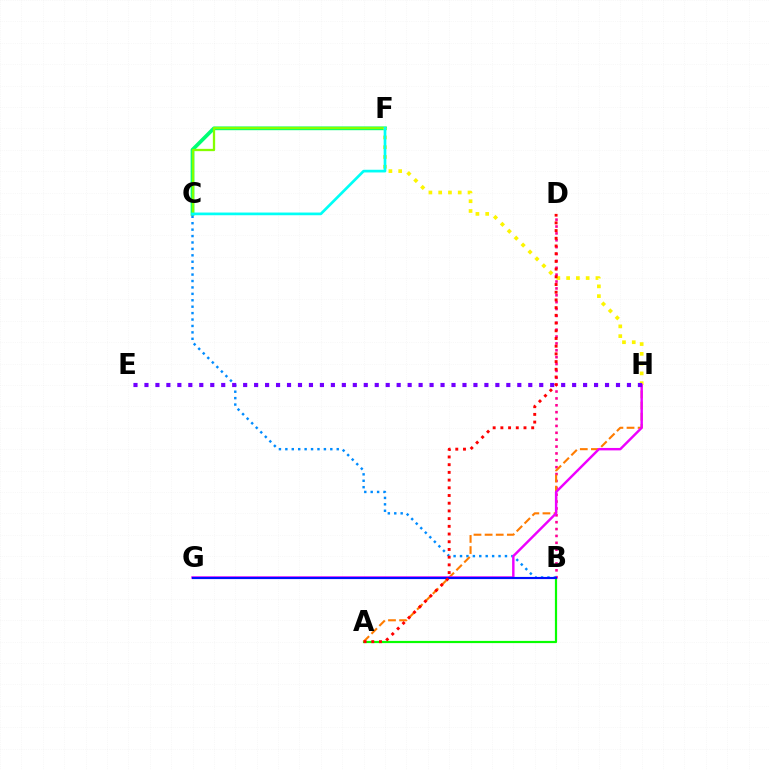{('C', 'F'): [{'color': '#00ff74', 'line_style': 'solid', 'thickness': 2.68}, {'color': '#84ff00', 'line_style': 'solid', 'thickness': 1.65}, {'color': '#00fff6', 'line_style': 'solid', 'thickness': 1.94}], ('A', 'B'): [{'color': '#08ff00', 'line_style': 'solid', 'thickness': 1.58}], ('B', 'D'): [{'color': '#ff0094', 'line_style': 'dotted', 'thickness': 1.87}], ('F', 'H'): [{'color': '#fcf500', 'line_style': 'dotted', 'thickness': 2.66}], ('B', 'C'): [{'color': '#008cff', 'line_style': 'dotted', 'thickness': 1.74}], ('A', 'H'): [{'color': '#ff7c00', 'line_style': 'dashed', 'thickness': 1.51}], ('G', 'H'): [{'color': '#ee00ff', 'line_style': 'solid', 'thickness': 1.75}], ('E', 'H'): [{'color': '#7200ff', 'line_style': 'dotted', 'thickness': 2.98}], ('B', 'G'): [{'color': '#0010ff', 'line_style': 'solid', 'thickness': 1.56}], ('A', 'D'): [{'color': '#ff0000', 'line_style': 'dotted', 'thickness': 2.09}]}